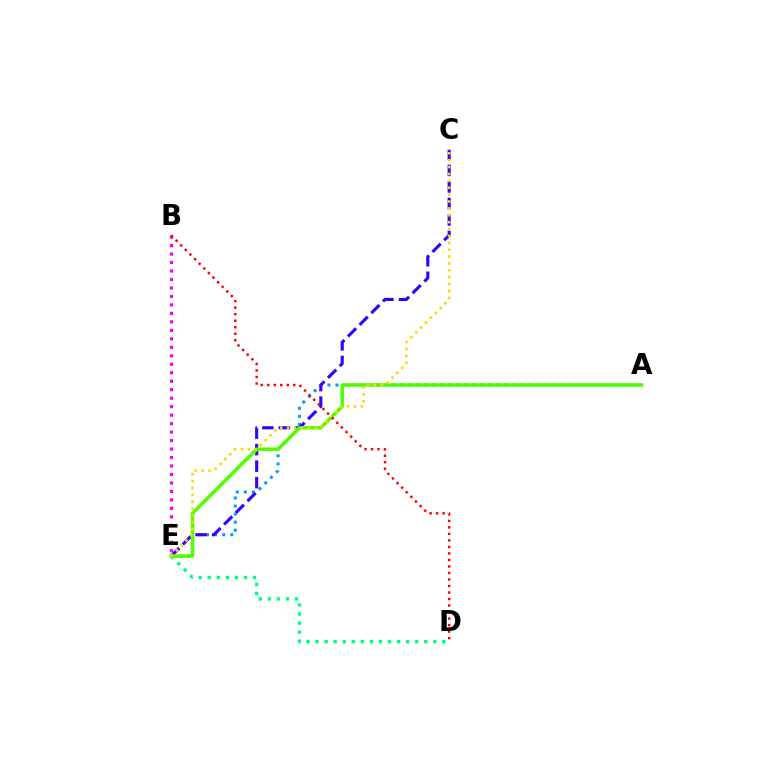{('A', 'E'): [{'color': '#009eff', 'line_style': 'dotted', 'thickness': 2.19}, {'color': '#4fff00', 'line_style': 'solid', 'thickness': 2.51}], ('D', 'E'): [{'color': '#00ff86', 'line_style': 'dotted', 'thickness': 2.46}], ('C', 'E'): [{'color': '#3700ff', 'line_style': 'dashed', 'thickness': 2.24}, {'color': '#ffd500', 'line_style': 'dotted', 'thickness': 1.87}], ('B', 'E'): [{'color': '#ff00ed', 'line_style': 'dotted', 'thickness': 2.3}], ('B', 'D'): [{'color': '#ff0000', 'line_style': 'dotted', 'thickness': 1.77}]}